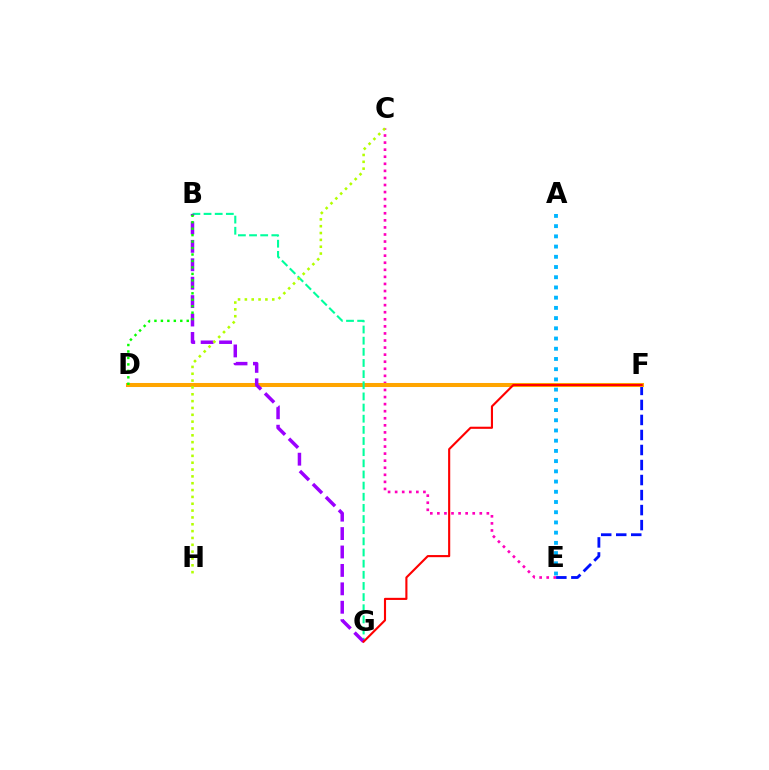{('C', 'E'): [{'color': '#ff00bd', 'line_style': 'dotted', 'thickness': 1.92}], ('E', 'F'): [{'color': '#0010ff', 'line_style': 'dashed', 'thickness': 2.04}], ('D', 'F'): [{'color': '#ffa500', 'line_style': 'solid', 'thickness': 2.91}], ('B', 'G'): [{'color': '#00ff9d', 'line_style': 'dashed', 'thickness': 1.51}, {'color': '#9b00ff', 'line_style': 'dashed', 'thickness': 2.5}], ('F', 'G'): [{'color': '#ff0000', 'line_style': 'solid', 'thickness': 1.53}], ('A', 'E'): [{'color': '#00b5ff', 'line_style': 'dotted', 'thickness': 2.78}], ('B', 'D'): [{'color': '#08ff00', 'line_style': 'dotted', 'thickness': 1.76}], ('C', 'H'): [{'color': '#b3ff00', 'line_style': 'dotted', 'thickness': 1.86}]}